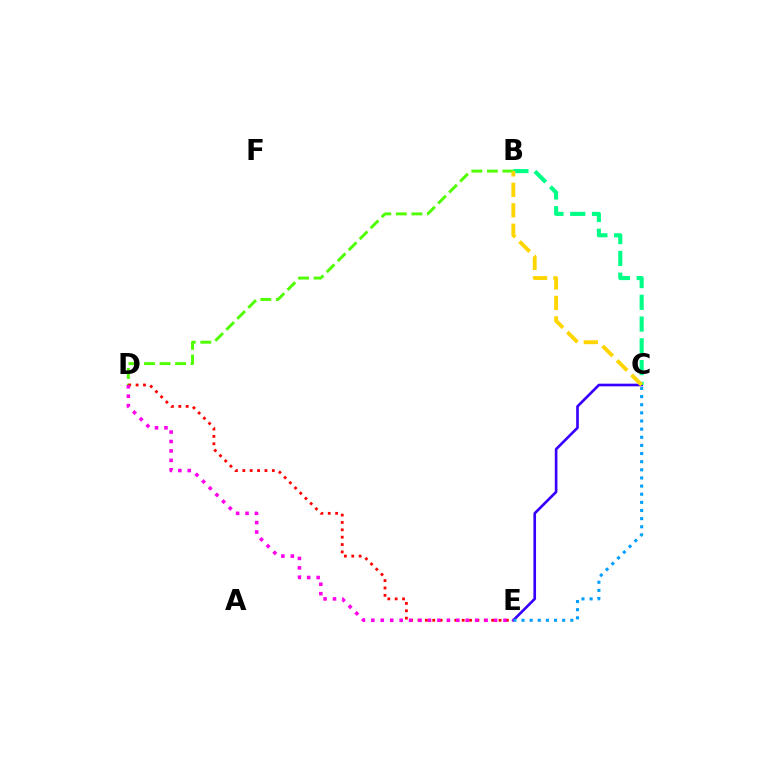{('B', 'D'): [{'color': '#4fff00', 'line_style': 'dashed', 'thickness': 2.11}], ('C', 'E'): [{'color': '#3700ff', 'line_style': 'solid', 'thickness': 1.91}, {'color': '#009eff', 'line_style': 'dotted', 'thickness': 2.21}], ('B', 'C'): [{'color': '#00ff86', 'line_style': 'dashed', 'thickness': 2.96}, {'color': '#ffd500', 'line_style': 'dashed', 'thickness': 2.78}], ('D', 'E'): [{'color': '#ff0000', 'line_style': 'dotted', 'thickness': 2.0}, {'color': '#ff00ed', 'line_style': 'dotted', 'thickness': 2.56}]}